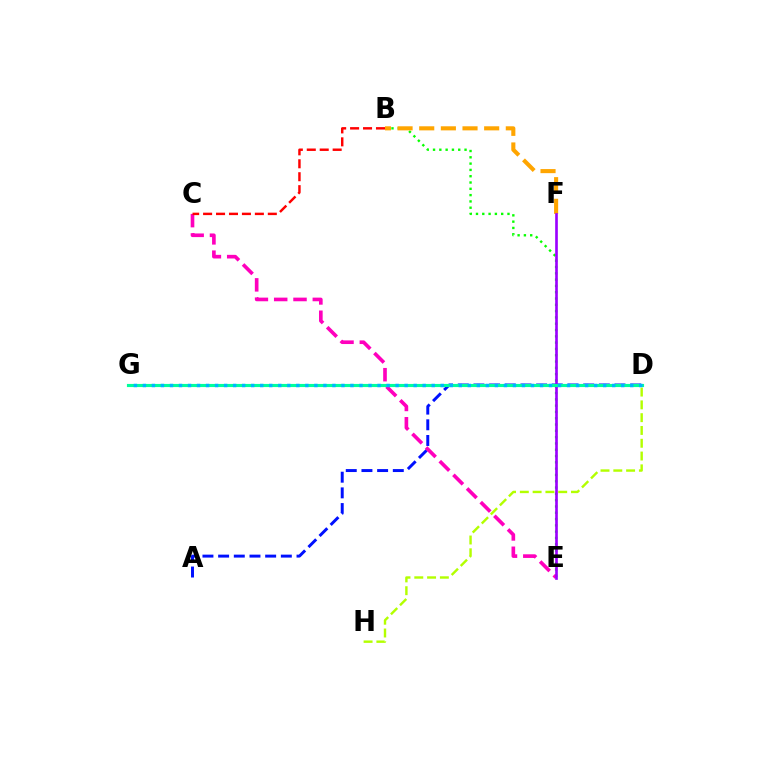{('B', 'E'): [{'color': '#08ff00', 'line_style': 'dotted', 'thickness': 1.71}], ('A', 'D'): [{'color': '#0010ff', 'line_style': 'dashed', 'thickness': 2.13}], ('C', 'E'): [{'color': '#ff00bd', 'line_style': 'dashed', 'thickness': 2.62}], ('B', 'F'): [{'color': '#ffa500', 'line_style': 'dashed', 'thickness': 2.94}], ('B', 'C'): [{'color': '#ff0000', 'line_style': 'dashed', 'thickness': 1.76}], ('E', 'F'): [{'color': '#9b00ff', 'line_style': 'solid', 'thickness': 1.91}], ('D', 'G'): [{'color': '#00ff9d', 'line_style': 'solid', 'thickness': 2.26}, {'color': '#00b5ff', 'line_style': 'dotted', 'thickness': 2.45}], ('D', 'H'): [{'color': '#b3ff00', 'line_style': 'dashed', 'thickness': 1.74}]}